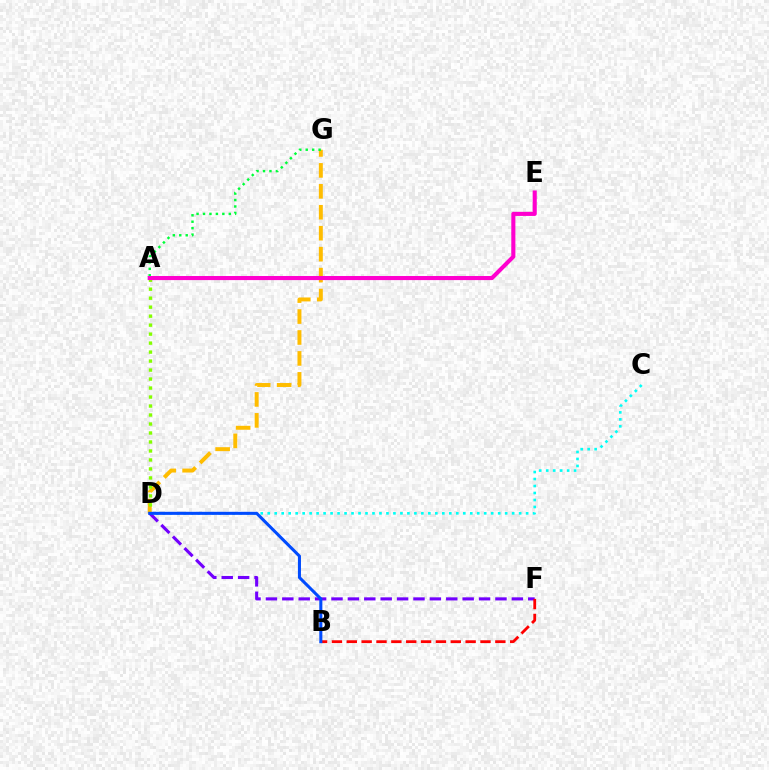{('D', 'G'): [{'color': '#ffbd00', 'line_style': 'dashed', 'thickness': 2.85}], ('A', 'D'): [{'color': '#84ff00', 'line_style': 'dotted', 'thickness': 2.44}], ('C', 'D'): [{'color': '#00fff6', 'line_style': 'dotted', 'thickness': 1.9}], ('D', 'F'): [{'color': '#7200ff', 'line_style': 'dashed', 'thickness': 2.23}], ('B', 'F'): [{'color': '#ff0000', 'line_style': 'dashed', 'thickness': 2.02}], ('A', 'G'): [{'color': '#00ff39', 'line_style': 'dotted', 'thickness': 1.75}], ('B', 'D'): [{'color': '#004bff', 'line_style': 'solid', 'thickness': 2.2}], ('A', 'E'): [{'color': '#ff00cf', 'line_style': 'solid', 'thickness': 2.94}]}